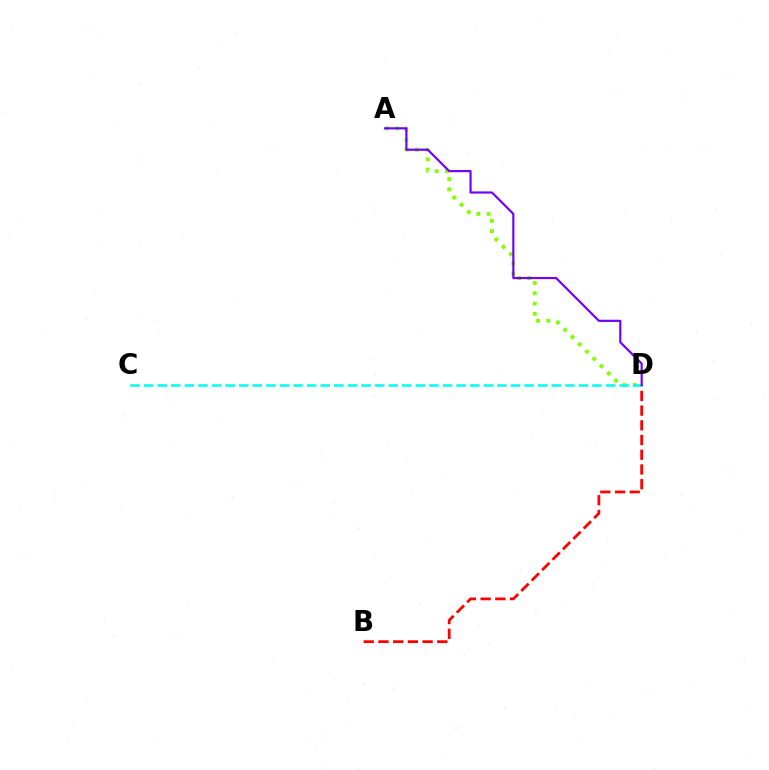{('A', 'D'): [{'color': '#84ff00', 'line_style': 'dotted', 'thickness': 2.79}, {'color': '#7200ff', 'line_style': 'solid', 'thickness': 1.57}], ('B', 'D'): [{'color': '#ff0000', 'line_style': 'dashed', 'thickness': 2.0}], ('C', 'D'): [{'color': '#00fff6', 'line_style': 'dashed', 'thickness': 1.85}]}